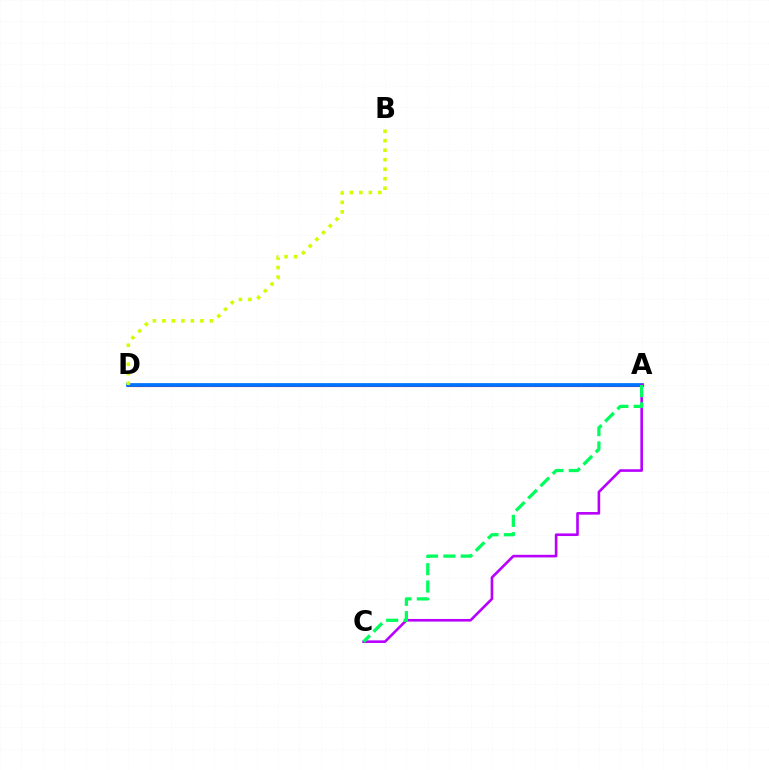{('A', 'D'): [{'color': '#ff0000', 'line_style': 'solid', 'thickness': 2.24}, {'color': '#0074ff', 'line_style': 'solid', 'thickness': 2.69}], ('B', 'D'): [{'color': '#d1ff00', 'line_style': 'dotted', 'thickness': 2.58}], ('A', 'C'): [{'color': '#b900ff', 'line_style': 'solid', 'thickness': 1.88}, {'color': '#00ff5c', 'line_style': 'dashed', 'thickness': 2.36}]}